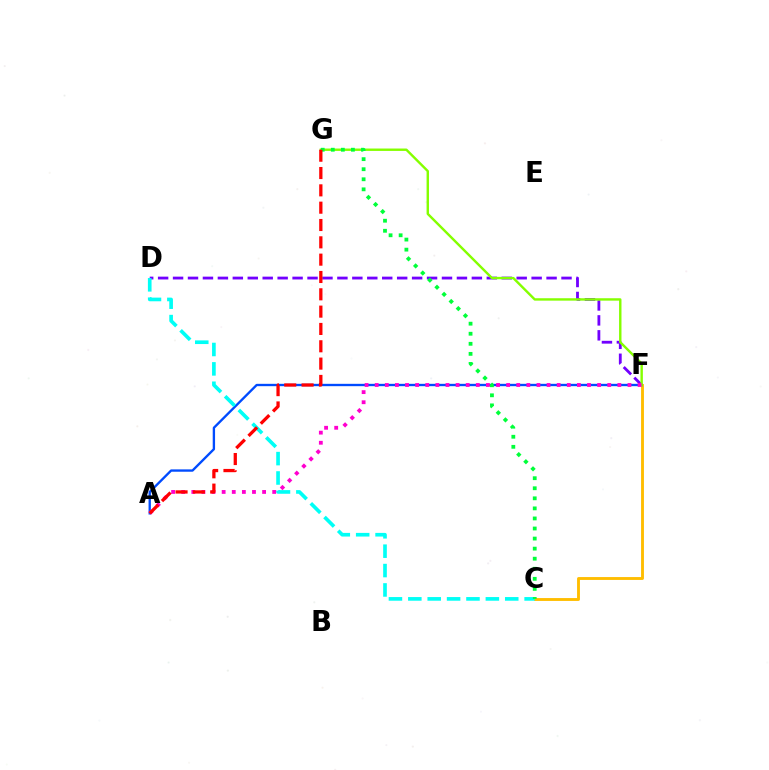{('C', 'F'): [{'color': '#ffbd00', 'line_style': 'solid', 'thickness': 2.07}], ('A', 'F'): [{'color': '#004bff', 'line_style': 'solid', 'thickness': 1.69}, {'color': '#ff00cf', 'line_style': 'dotted', 'thickness': 2.75}], ('D', 'F'): [{'color': '#7200ff', 'line_style': 'dashed', 'thickness': 2.03}], ('C', 'D'): [{'color': '#00fff6', 'line_style': 'dashed', 'thickness': 2.63}], ('F', 'G'): [{'color': '#84ff00', 'line_style': 'solid', 'thickness': 1.73}], ('C', 'G'): [{'color': '#00ff39', 'line_style': 'dotted', 'thickness': 2.73}], ('A', 'G'): [{'color': '#ff0000', 'line_style': 'dashed', 'thickness': 2.35}]}